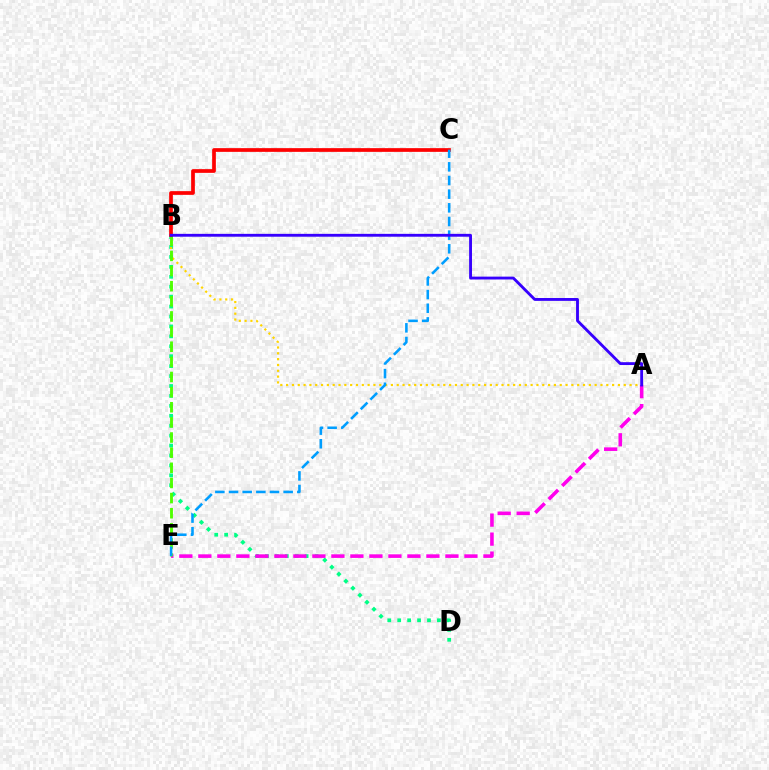{('B', 'D'): [{'color': '#00ff86', 'line_style': 'dotted', 'thickness': 2.7}], ('A', 'E'): [{'color': '#ff00ed', 'line_style': 'dashed', 'thickness': 2.58}], ('A', 'B'): [{'color': '#ffd500', 'line_style': 'dotted', 'thickness': 1.58}, {'color': '#3700ff', 'line_style': 'solid', 'thickness': 2.06}], ('B', 'E'): [{'color': '#4fff00', 'line_style': 'dashed', 'thickness': 2.06}], ('B', 'C'): [{'color': '#ff0000', 'line_style': 'solid', 'thickness': 2.67}], ('C', 'E'): [{'color': '#009eff', 'line_style': 'dashed', 'thickness': 1.86}]}